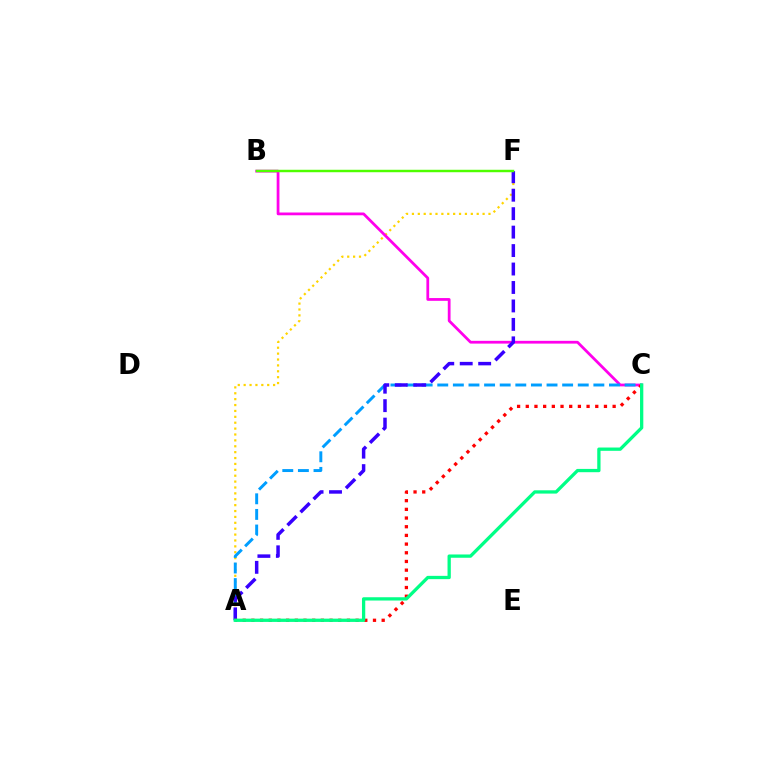{('A', 'F'): [{'color': '#ffd500', 'line_style': 'dotted', 'thickness': 1.6}, {'color': '#3700ff', 'line_style': 'dashed', 'thickness': 2.51}], ('B', 'C'): [{'color': '#ff00ed', 'line_style': 'solid', 'thickness': 1.99}], ('A', 'C'): [{'color': '#009eff', 'line_style': 'dashed', 'thickness': 2.12}, {'color': '#ff0000', 'line_style': 'dotted', 'thickness': 2.36}, {'color': '#00ff86', 'line_style': 'solid', 'thickness': 2.37}], ('B', 'F'): [{'color': '#4fff00', 'line_style': 'solid', 'thickness': 1.77}]}